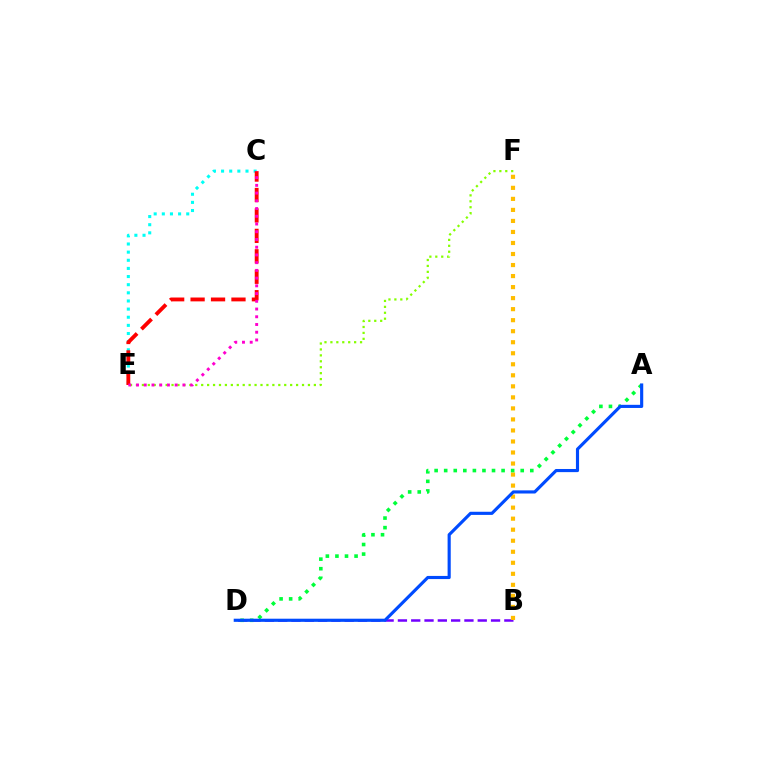{('B', 'D'): [{'color': '#7200ff', 'line_style': 'dashed', 'thickness': 1.81}], ('E', 'F'): [{'color': '#84ff00', 'line_style': 'dotted', 'thickness': 1.61}], ('C', 'E'): [{'color': '#00fff6', 'line_style': 'dotted', 'thickness': 2.21}, {'color': '#ff0000', 'line_style': 'dashed', 'thickness': 2.78}, {'color': '#ff00cf', 'line_style': 'dotted', 'thickness': 2.1}], ('B', 'F'): [{'color': '#ffbd00', 'line_style': 'dotted', 'thickness': 3.0}], ('A', 'D'): [{'color': '#00ff39', 'line_style': 'dotted', 'thickness': 2.6}, {'color': '#004bff', 'line_style': 'solid', 'thickness': 2.26}]}